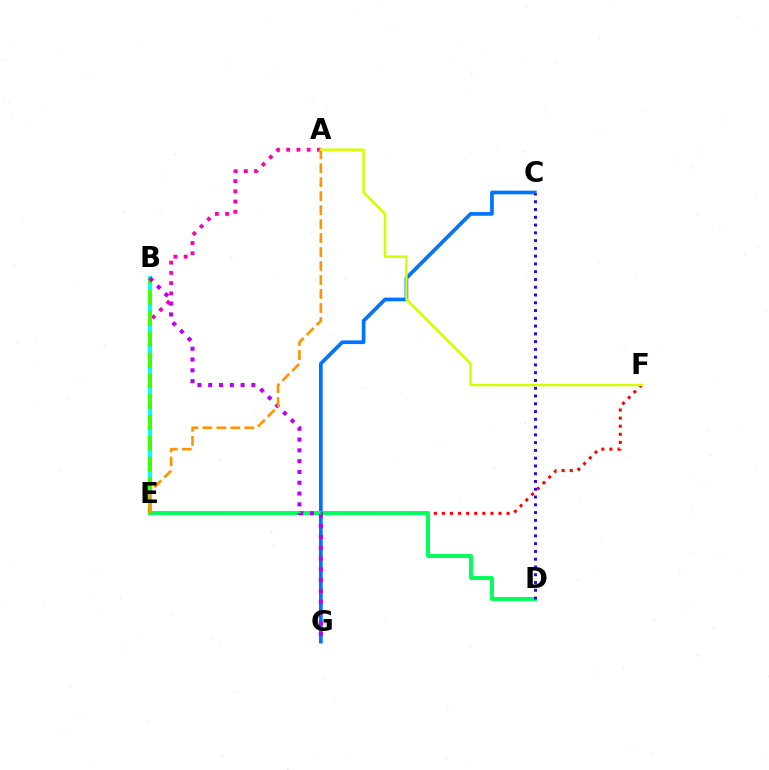{('C', 'G'): [{'color': '#0074ff', 'line_style': 'solid', 'thickness': 2.66}], ('A', 'E'): [{'color': '#ff00ac', 'line_style': 'dotted', 'thickness': 2.78}, {'color': '#ff9400', 'line_style': 'dashed', 'thickness': 1.9}], ('E', 'F'): [{'color': '#ff0000', 'line_style': 'dotted', 'thickness': 2.2}], ('B', 'E'): [{'color': '#00fff6', 'line_style': 'solid', 'thickness': 2.86}, {'color': '#3dff00', 'line_style': 'dashed', 'thickness': 2.83}], ('D', 'E'): [{'color': '#00ff5c', 'line_style': 'solid', 'thickness': 2.83}], ('C', 'D'): [{'color': '#2500ff', 'line_style': 'dotted', 'thickness': 2.11}], ('B', 'G'): [{'color': '#b900ff', 'line_style': 'dotted', 'thickness': 2.93}], ('A', 'F'): [{'color': '#d1ff00', 'line_style': 'solid', 'thickness': 1.81}]}